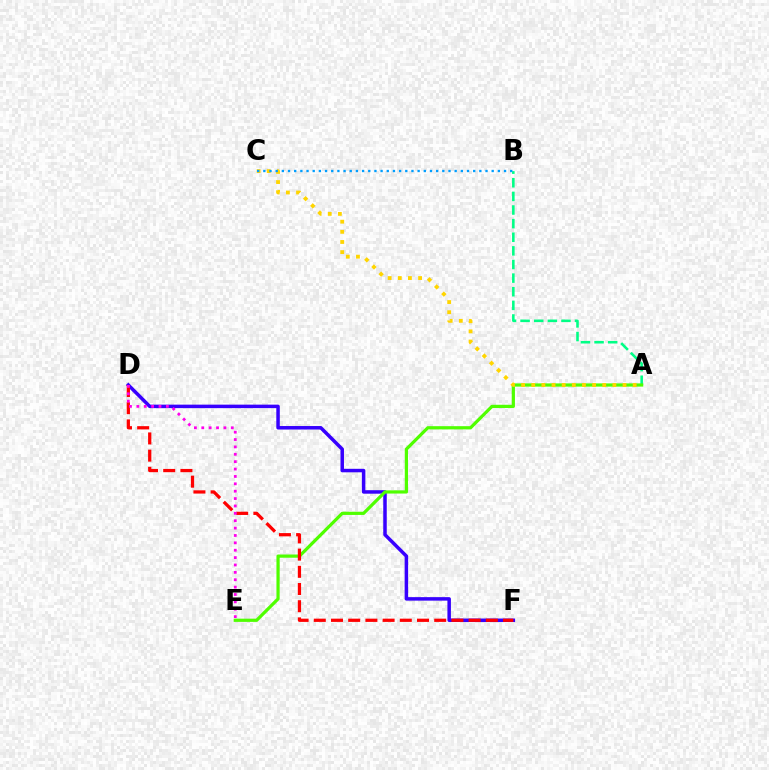{('A', 'B'): [{'color': '#00ff86', 'line_style': 'dashed', 'thickness': 1.85}], ('D', 'F'): [{'color': '#3700ff', 'line_style': 'solid', 'thickness': 2.52}, {'color': '#ff0000', 'line_style': 'dashed', 'thickness': 2.34}], ('A', 'E'): [{'color': '#4fff00', 'line_style': 'solid', 'thickness': 2.31}], ('A', 'C'): [{'color': '#ffd500', 'line_style': 'dotted', 'thickness': 2.76}], ('B', 'C'): [{'color': '#009eff', 'line_style': 'dotted', 'thickness': 1.68}], ('D', 'E'): [{'color': '#ff00ed', 'line_style': 'dotted', 'thickness': 2.0}]}